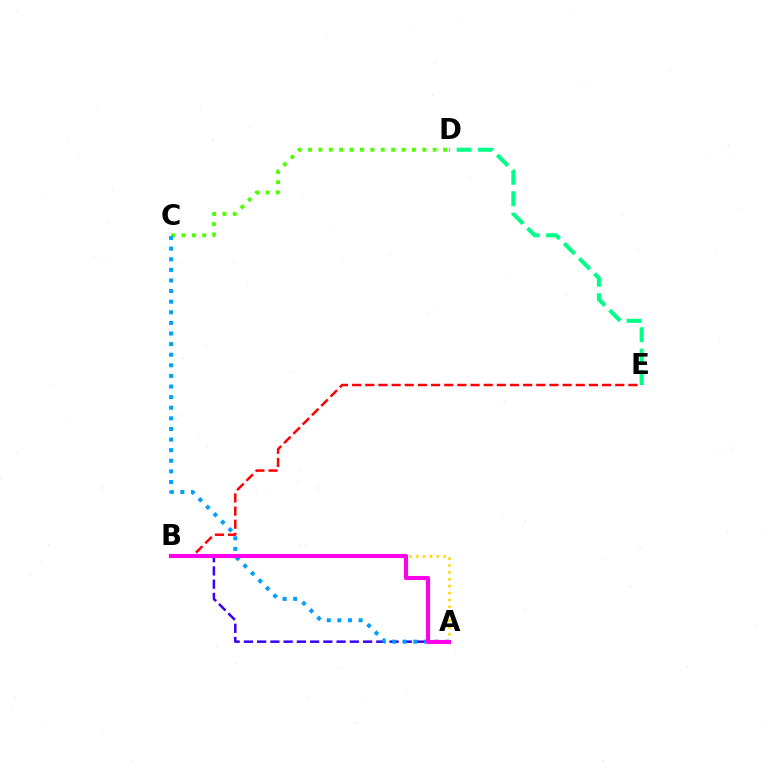{('C', 'D'): [{'color': '#4fff00', 'line_style': 'dotted', 'thickness': 2.82}], ('A', 'B'): [{'color': '#ffd500', 'line_style': 'dotted', 'thickness': 1.87}, {'color': '#3700ff', 'line_style': 'dashed', 'thickness': 1.8}, {'color': '#ff00ed', 'line_style': 'solid', 'thickness': 2.94}], ('A', 'C'): [{'color': '#009eff', 'line_style': 'dotted', 'thickness': 2.88}], ('D', 'E'): [{'color': '#00ff86', 'line_style': 'dashed', 'thickness': 2.91}], ('B', 'E'): [{'color': '#ff0000', 'line_style': 'dashed', 'thickness': 1.79}]}